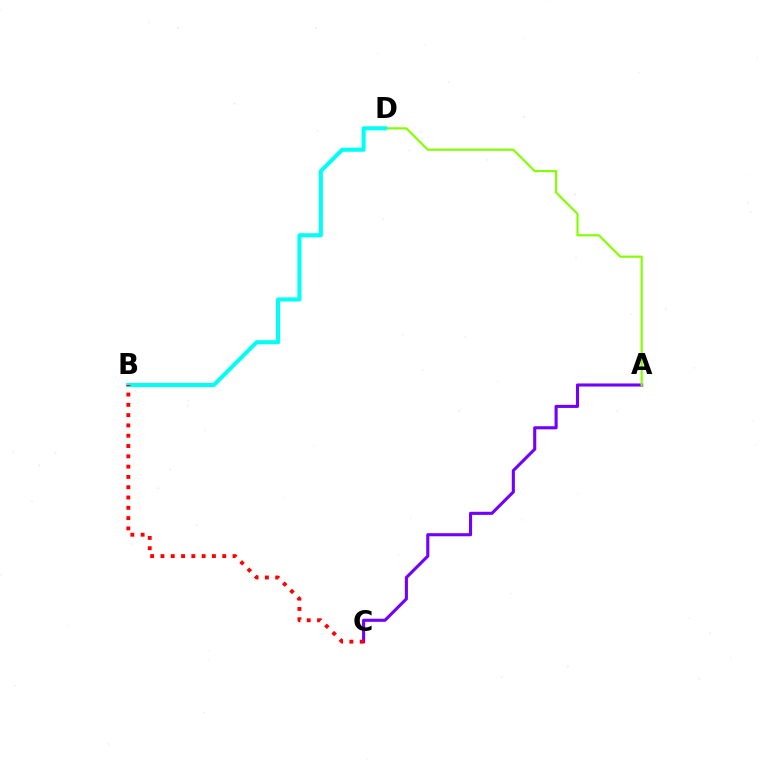{('A', 'C'): [{'color': '#7200ff', 'line_style': 'solid', 'thickness': 2.22}], ('A', 'D'): [{'color': '#84ff00', 'line_style': 'solid', 'thickness': 1.56}], ('B', 'D'): [{'color': '#00fff6', 'line_style': 'solid', 'thickness': 2.94}], ('B', 'C'): [{'color': '#ff0000', 'line_style': 'dotted', 'thickness': 2.8}]}